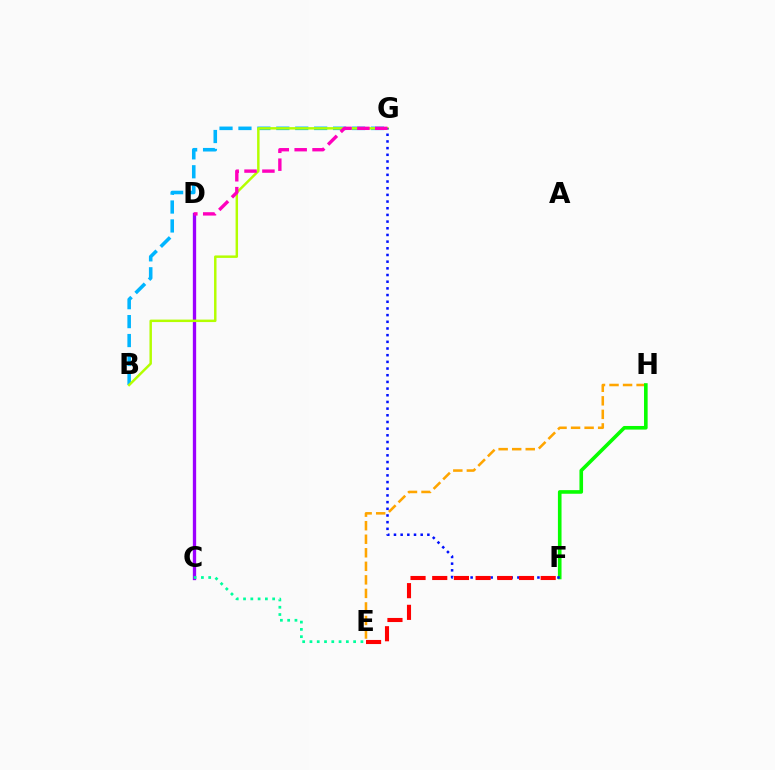{('C', 'D'): [{'color': '#9b00ff', 'line_style': 'solid', 'thickness': 2.38}], ('B', 'G'): [{'color': '#00b5ff', 'line_style': 'dashed', 'thickness': 2.57}, {'color': '#b3ff00', 'line_style': 'solid', 'thickness': 1.77}], ('E', 'H'): [{'color': '#ffa500', 'line_style': 'dashed', 'thickness': 1.84}], ('C', 'E'): [{'color': '#00ff9d', 'line_style': 'dotted', 'thickness': 1.98}], ('F', 'H'): [{'color': '#08ff00', 'line_style': 'solid', 'thickness': 2.6}], ('F', 'G'): [{'color': '#0010ff', 'line_style': 'dotted', 'thickness': 1.81}], ('E', 'F'): [{'color': '#ff0000', 'line_style': 'dashed', 'thickness': 2.95}], ('D', 'G'): [{'color': '#ff00bd', 'line_style': 'dashed', 'thickness': 2.43}]}